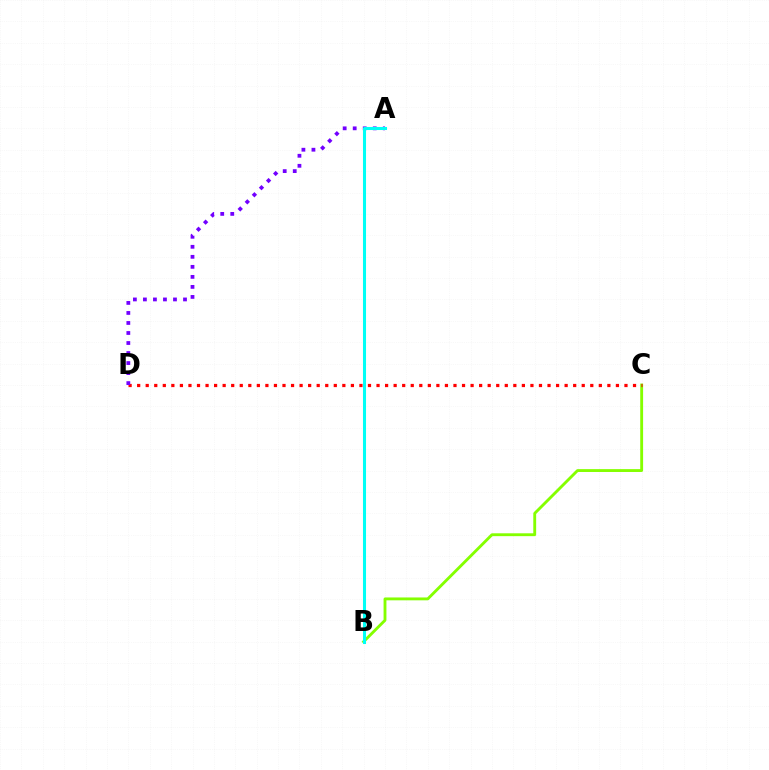{('B', 'C'): [{'color': '#84ff00', 'line_style': 'solid', 'thickness': 2.06}], ('C', 'D'): [{'color': '#ff0000', 'line_style': 'dotted', 'thickness': 2.32}], ('A', 'D'): [{'color': '#7200ff', 'line_style': 'dotted', 'thickness': 2.72}], ('A', 'B'): [{'color': '#00fff6', 'line_style': 'solid', 'thickness': 2.2}]}